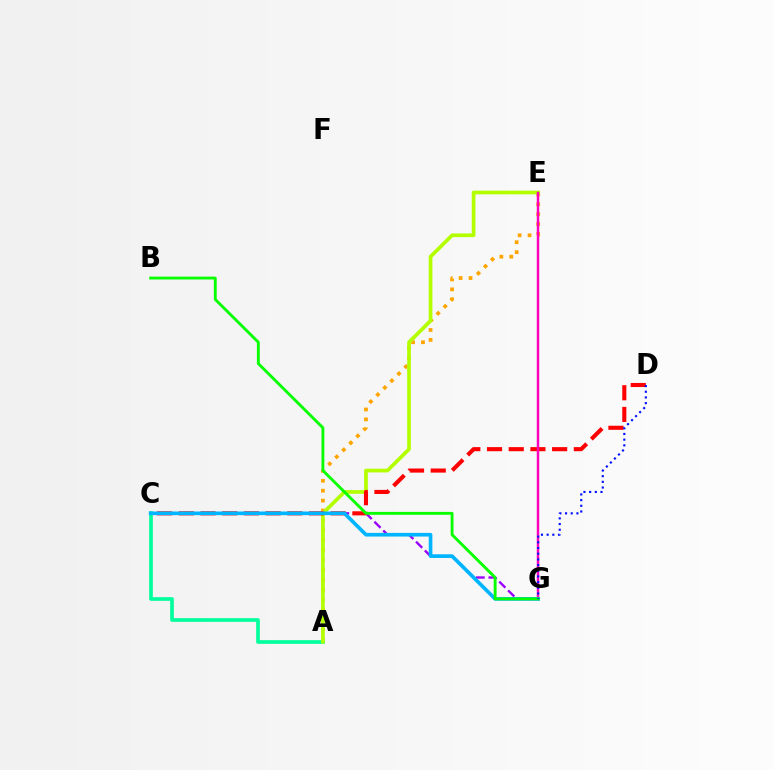{('C', 'G'): [{'color': '#9b00ff', 'line_style': 'dashed', 'thickness': 1.69}, {'color': '#00b5ff', 'line_style': 'solid', 'thickness': 2.63}], ('A', 'E'): [{'color': '#ffa500', 'line_style': 'dotted', 'thickness': 2.69}, {'color': '#b3ff00', 'line_style': 'solid', 'thickness': 2.66}], ('A', 'C'): [{'color': '#00ff9d', 'line_style': 'solid', 'thickness': 2.64}], ('C', 'D'): [{'color': '#ff0000', 'line_style': 'dashed', 'thickness': 2.95}], ('E', 'G'): [{'color': '#ff00bd', 'line_style': 'solid', 'thickness': 1.78}], ('B', 'G'): [{'color': '#08ff00', 'line_style': 'solid', 'thickness': 2.07}], ('D', 'G'): [{'color': '#0010ff', 'line_style': 'dotted', 'thickness': 1.54}]}